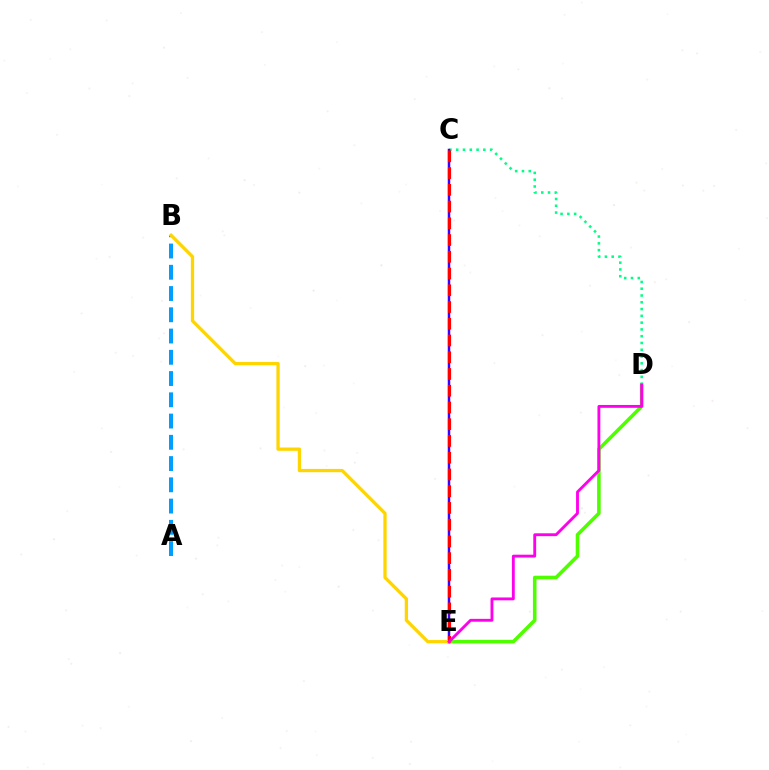{('A', 'B'): [{'color': '#009eff', 'line_style': 'dashed', 'thickness': 2.89}], ('D', 'E'): [{'color': '#4fff00', 'line_style': 'solid', 'thickness': 2.57}, {'color': '#ff00ed', 'line_style': 'solid', 'thickness': 2.06}], ('C', 'D'): [{'color': '#00ff86', 'line_style': 'dotted', 'thickness': 1.84}], ('C', 'E'): [{'color': '#3700ff', 'line_style': 'solid', 'thickness': 1.79}, {'color': '#ff0000', 'line_style': 'dashed', 'thickness': 2.27}], ('B', 'E'): [{'color': '#ffd500', 'line_style': 'solid', 'thickness': 2.36}]}